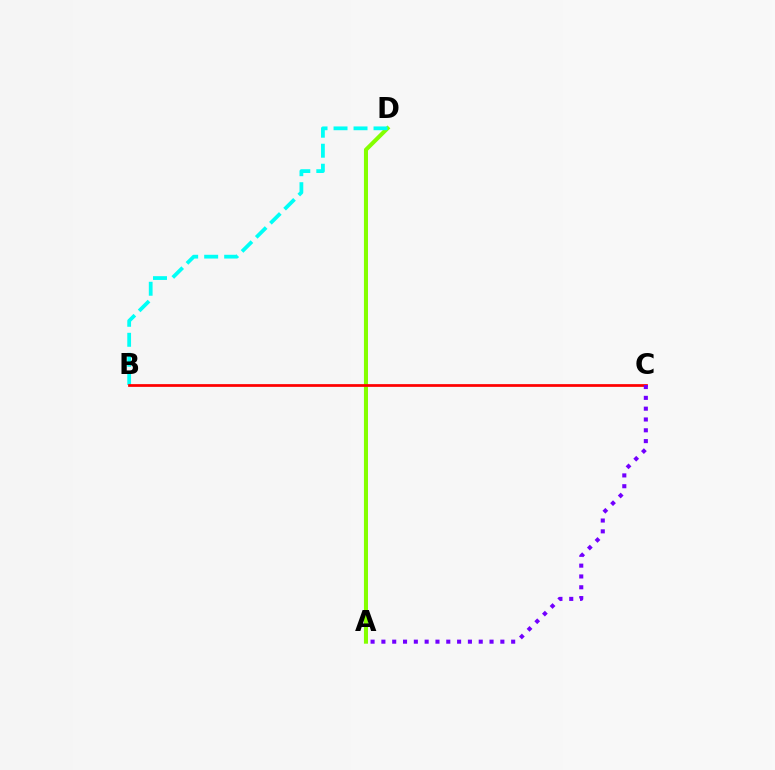{('A', 'D'): [{'color': '#84ff00', 'line_style': 'solid', 'thickness': 2.92}], ('B', 'D'): [{'color': '#00fff6', 'line_style': 'dashed', 'thickness': 2.72}], ('B', 'C'): [{'color': '#ff0000', 'line_style': 'solid', 'thickness': 1.97}], ('A', 'C'): [{'color': '#7200ff', 'line_style': 'dotted', 'thickness': 2.94}]}